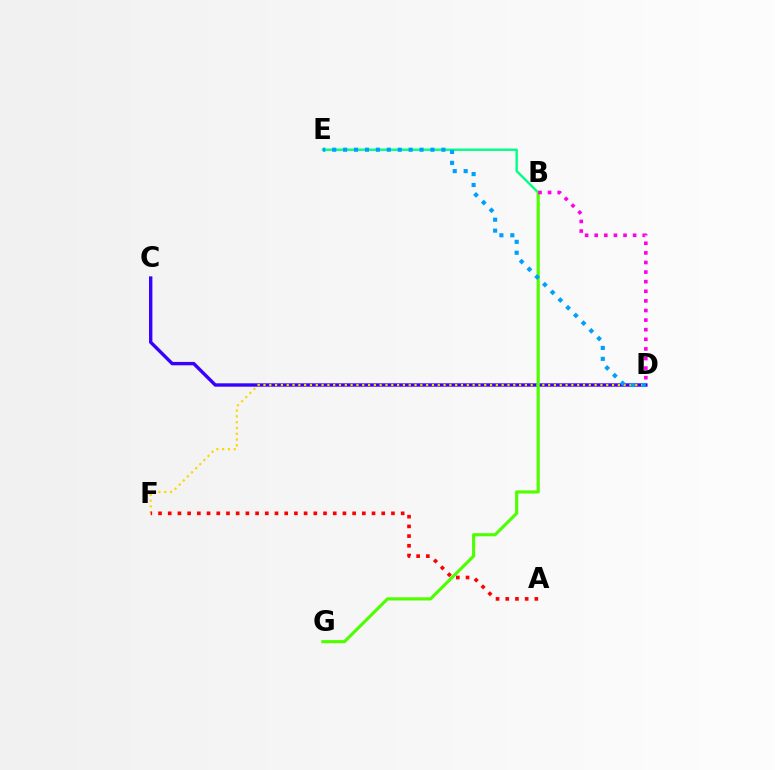{('C', 'D'): [{'color': '#3700ff', 'line_style': 'solid', 'thickness': 2.43}], ('B', 'E'): [{'color': '#00ff86', 'line_style': 'solid', 'thickness': 1.72}], ('D', 'F'): [{'color': '#ffd500', 'line_style': 'dotted', 'thickness': 1.58}], ('B', 'G'): [{'color': '#4fff00', 'line_style': 'solid', 'thickness': 2.26}], ('D', 'E'): [{'color': '#009eff', 'line_style': 'dotted', 'thickness': 2.97}], ('A', 'F'): [{'color': '#ff0000', 'line_style': 'dotted', 'thickness': 2.64}], ('B', 'D'): [{'color': '#ff00ed', 'line_style': 'dotted', 'thickness': 2.61}]}